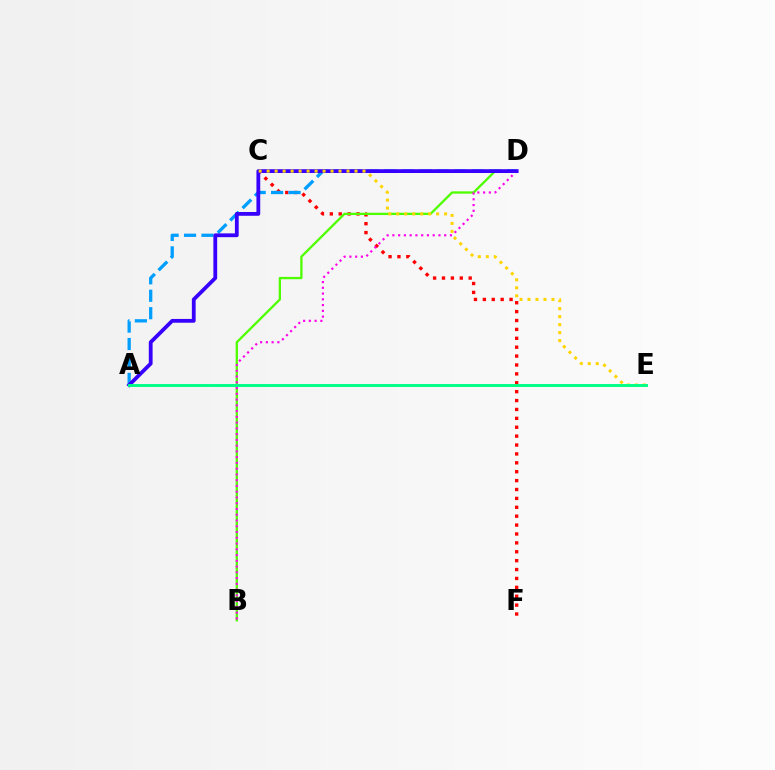{('C', 'F'): [{'color': '#ff0000', 'line_style': 'dotted', 'thickness': 2.42}], ('B', 'D'): [{'color': '#4fff00', 'line_style': 'solid', 'thickness': 1.66}, {'color': '#ff00ed', 'line_style': 'dotted', 'thickness': 1.56}], ('A', 'D'): [{'color': '#009eff', 'line_style': 'dashed', 'thickness': 2.37}, {'color': '#3700ff', 'line_style': 'solid', 'thickness': 2.73}], ('C', 'E'): [{'color': '#ffd500', 'line_style': 'dotted', 'thickness': 2.17}], ('A', 'E'): [{'color': '#00ff86', 'line_style': 'solid', 'thickness': 2.1}]}